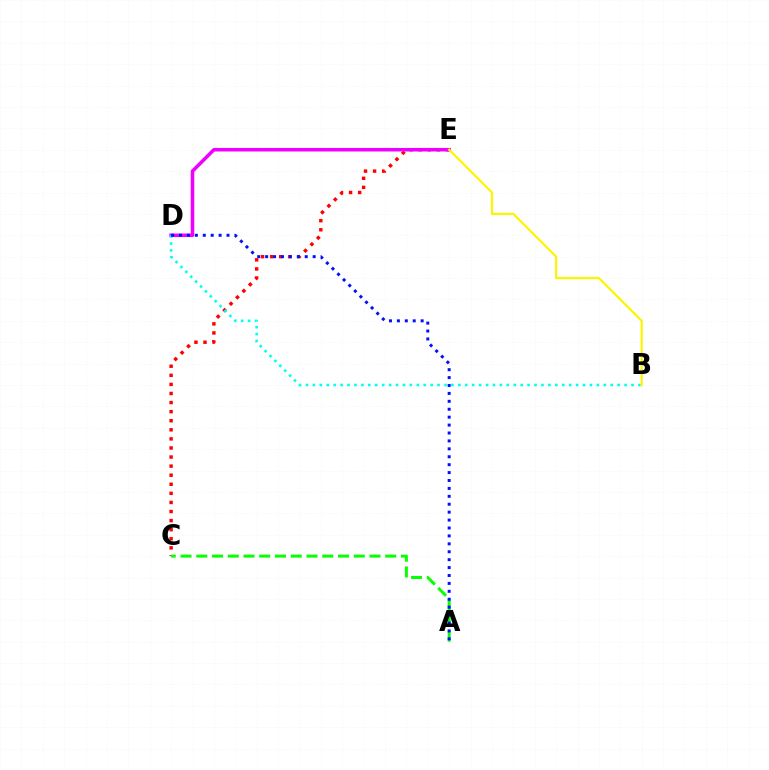{('C', 'E'): [{'color': '#ff0000', 'line_style': 'dotted', 'thickness': 2.47}], ('D', 'E'): [{'color': '#ee00ff', 'line_style': 'solid', 'thickness': 2.54}], ('B', 'D'): [{'color': '#00fff6', 'line_style': 'dotted', 'thickness': 1.88}], ('A', 'C'): [{'color': '#08ff00', 'line_style': 'dashed', 'thickness': 2.14}], ('A', 'D'): [{'color': '#0010ff', 'line_style': 'dotted', 'thickness': 2.15}], ('B', 'E'): [{'color': '#fcf500', 'line_style': 'solid', 'thickness': 1.59}]}